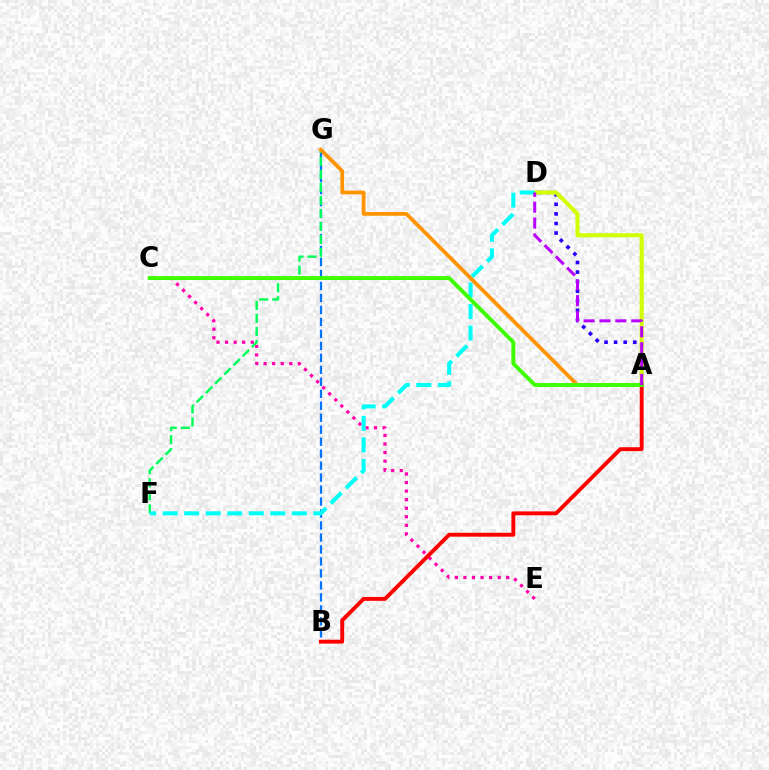{('A', 'D'): [{'color': '#2500ff', 'line_style': 'dotted', 'thickness': 2.6}, {'color': '#d1ff00', 'line_style': 'solid', 'thickness': 2.92}, {'color': '#b900ff', 'line_style': 'dashed', 'thickness': 2.16}], ('C', 'E'): [{'color': '#ff00ac', 'line_style': 'dotted', 'thickness': 2.33}], ('B', 'G'): [{'color': '#0074ff', 'line_style': 'dashed', 'thickness': 1.63}], ('A', 'B'): [{'color': '#ff0000', 'line_style': 'solid', 'thickness': 2.8}], ('F', 'G'): [{'color': '#00ff5c', 'line_style': 'dashed', 'thickness': 1.77}], ('D', 'F'): [{'color': '#00fff6', 'line_style': 'dashed', 'thickness': 2.92}], ('A', 'G'): [{'color': '#ff9400', 'line_style': 'solid', 'thickness': 2.7}], ('A', 'C'): [{'color': '#3dff00', 'line_style': 'solid', 'thickness': 2.81}]}